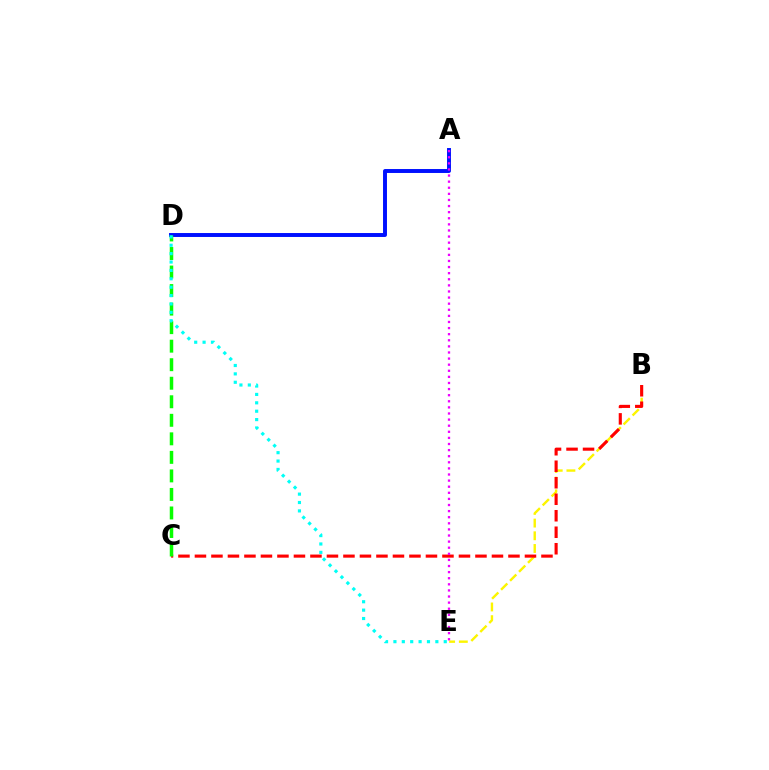{('B', 'E'): [{'color': '#fcf500', 'line_style': 'dashed', 'thickness': 1.73}], ('B', 'C'): [{'color': '#ff0000', 'line_style': 'dashed', 'thickness': 2.24}], ('A', 'D'): [{'color': '#0010ff', 'line_style': 'solid', 'thickness': 2.83}], ('C', 'D'): [{'color': '#08ff00', 'line_style': 'dashed', 'thickness': 2.52}], ('A', 'E'): [{'color': '#ee00ff', 'line_style': 'dotted', 'thickness': 1.66}], ('D', 'E'): [{'color': '#00fff6', 'line_style': 'dotted', 'thickness': 2.28}]}